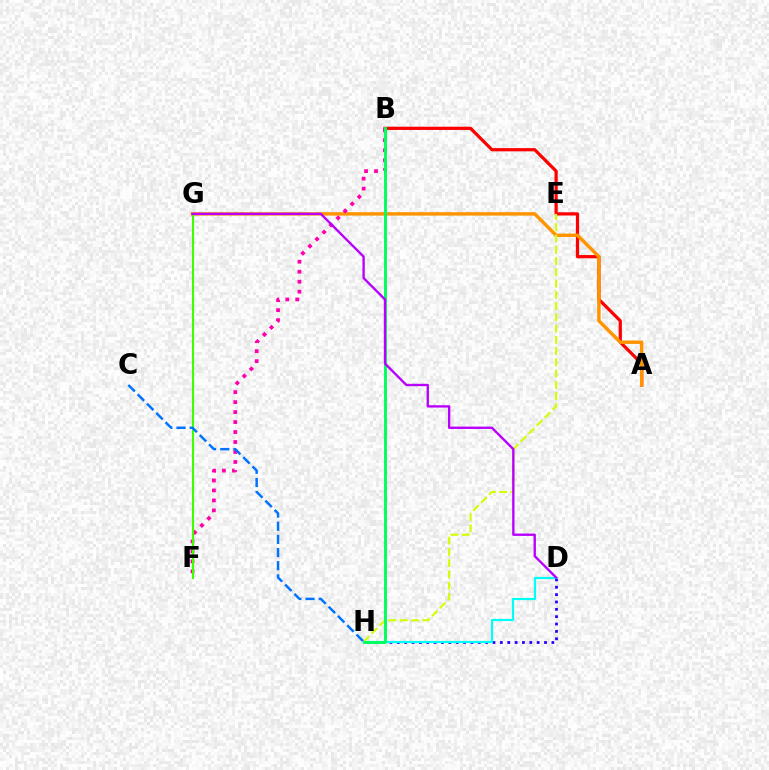{('A', 'B'): [{'color': '#ff0000', 'line_style': 'solid', 'thickness': 2.32}], ('A', 'G'): [{'color': '#ff9400', 'line_style': 'solid', 'thickness': 2.48}], ('E', 'H'): [{'color': '#d1ff00', 'line_style': 'dashed', 'thickness': 1.53}], ('D', 'H'): [{'color': '#2500ff', 'line_style': 'dotted', 'thickness': 2.0}, {'color': '#00fff6', 'line_style': 'solid', 'thickness': 1.58}], ('B', 'F'): [{'color': '#ff00ac', 'line_style': 'dotted', 'thickness': 2.71}], ('F', 'G'): [{'color': '#3dff00', 'line_style': 'solid', 'thickness': 1.54}], ('B', 'H'): [{'color': '#00ff5c', 'line_style': 'solid', 'thickness': 2.08}], ('C', 'H'): [{'color': '#0074ff', 'line_style': 'dashed', 'thickness': 1.79}], ('D', 'G'): [{'color': '#b900ff', 'line_style': 'solid', 'thickness': 1.7}]}